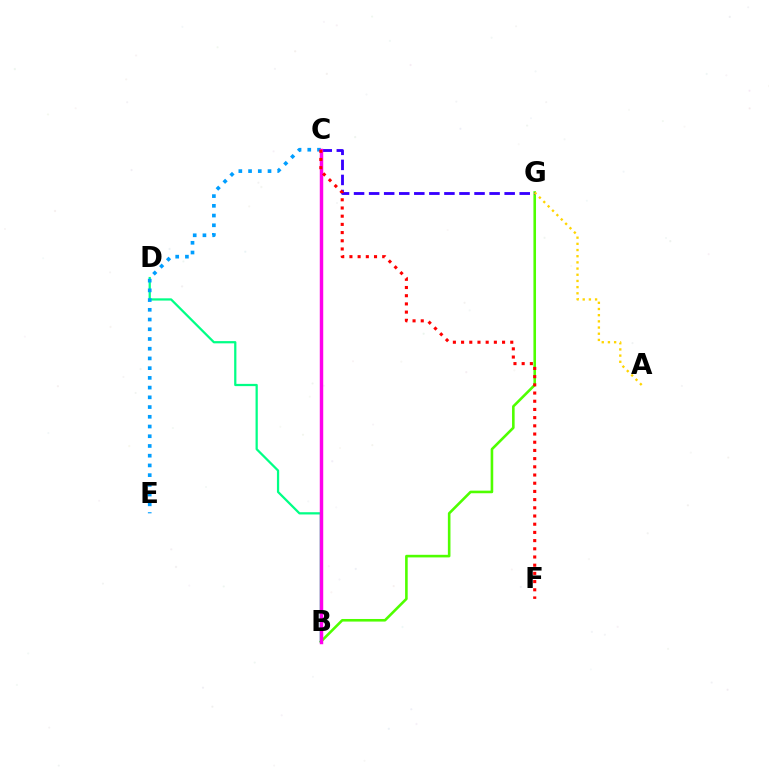{('B', 'G'): [{'color': '#4fff00', 'line_style': 'solid', 'thickness': 1.87}], ('B', 'D'): [{'color': '#00ff86', 'line_style': 'solid', 'thickness': 1.62}], ('C', 'G'): [{'color': '#3700ff', 'line_style': 'dashed', 'thickness': 2.05}], ('C', 'E'): [{'color': '#009eff', 'line_style': 'dotted', 'thickness': 2.64}], ('A', 'G'): [{'color': '#ffd500', 'line_style': 'dotted', 'thickness': 1.68}], ('B', 'C'): [{'color': '#ff00ed', 'line_style': 'solid', 'thickness': 2.48}], ('C', 'F'): [{'color': '#ff0000', 'line_style': 'dotted', 'thickness': 2.23}]}